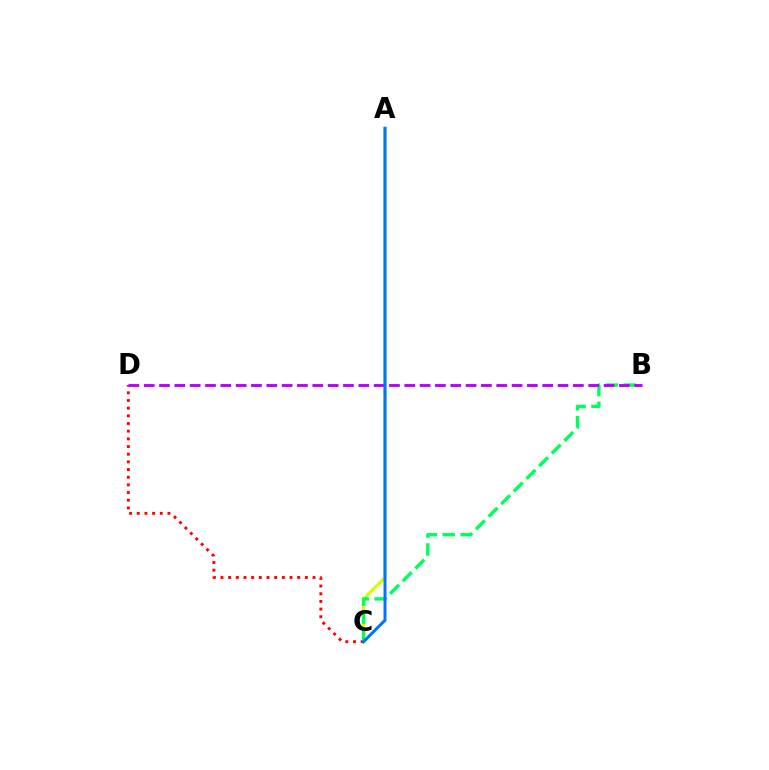{('A', 'C'): [{'color': '#d1ff00', 'line_style': 'solid', 'thickness': 2.34}, {'color': '#0074ff', 'line_style': 'solid', 'thickness': 2.16}], ('C', 'D'): [{'color': '#ff0000', 'line_style': 'dotted', 'thickness': 2.09}], ('B', 'C'): [{'color': '#00ff5c', 'line_style': 'dashed', 'thickness': 2.43}], ('B', 'D'): [{'color': '#b900ff', 'line_style': 'dashed', 'thickness': 2.08}]}